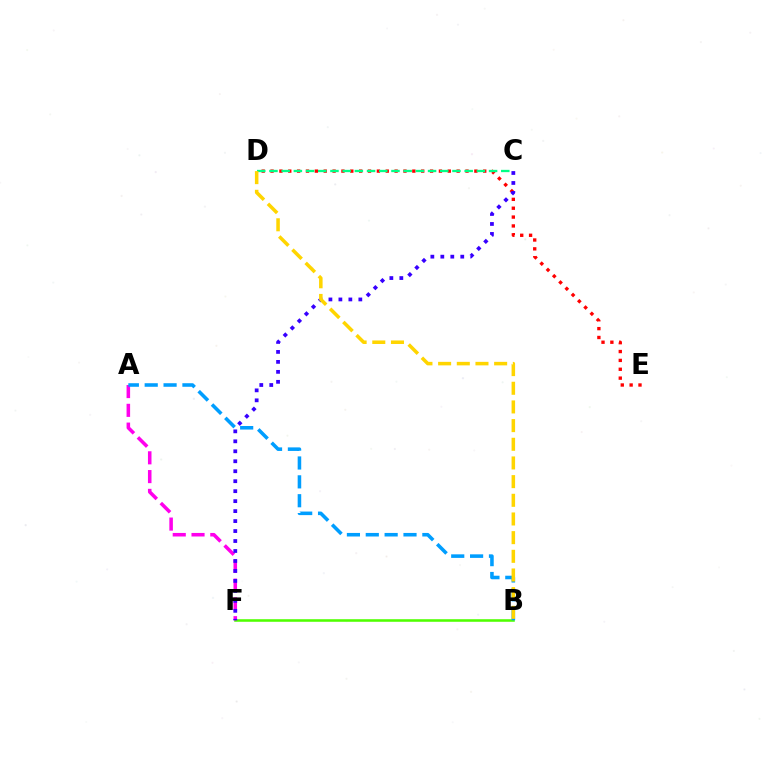{('D', 'E'): [{'color': '#ff0000', 'line_style': 'dotted', 'thickness': 2.41}], ('C', 'D'): [{'color': '#00ff86', 'line_style': 'dashed', 'thickness': 1.66}], ('B', 'F'): [{'color': '#4fff00', 'line_style': 'solid', 'thickness': 1.85}], ('A', 'F'): [{'color': '#ff00ed', 'line_style': 'dashed', 'thickness': 2.55}], ('C', 'F'): [{'color': '#3700ff', 'line_style': 'dotted', 'thickness': 2.71}], ('A', 'B'): [{'color': '#009eff', 'line_style': 'dashed', 'thickness': 2.56}], ('B', 'D'): [{'color': '#ffd500', 'line_style': 'dashed', 'thickness': 2.54}]}